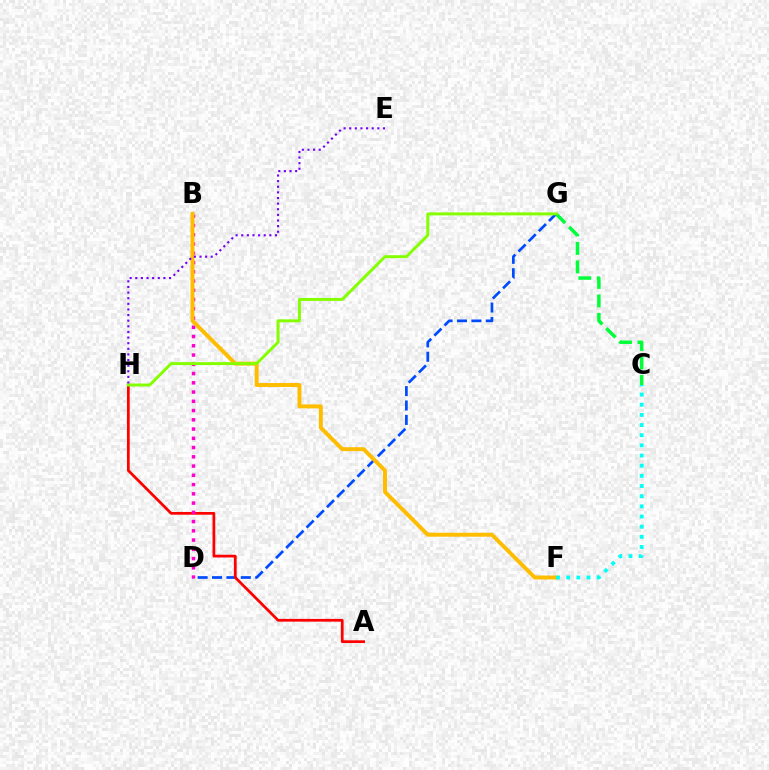{('C', 'G'): [{'color': '#00ff39', 'line_style': 'dashed', 'thickness': 2.51}], ('D', 'G'): [{'color': '#004bff', 'line_style': 'dashed', 'thickness': 1.96}], ('A', 'H'): [{'color': '#ff0000', 'line_style': 'solid', 'thickness': 1.97}], ('B', 'D'): [{'color': '#ff00cf', 'line_style': 'dotted', 'thickness': 2.51}], ('B', 'F'): [{'color': '#ffbd00', 'line_style': 'solid', 'thickness': 2.85}], ('C', 'F'): [{'color': '#00fff6', 'line_style': 'dotted', 'thickness': 2.76}], ('E', 'H'): [{'color': '#7200ff', 'line_style': 'dotted', 'thickness': 1.53}], ('G', 'H'): [{'color': '#84ff00', 'line_style': 'solid', 'thickness': 2.12}]}